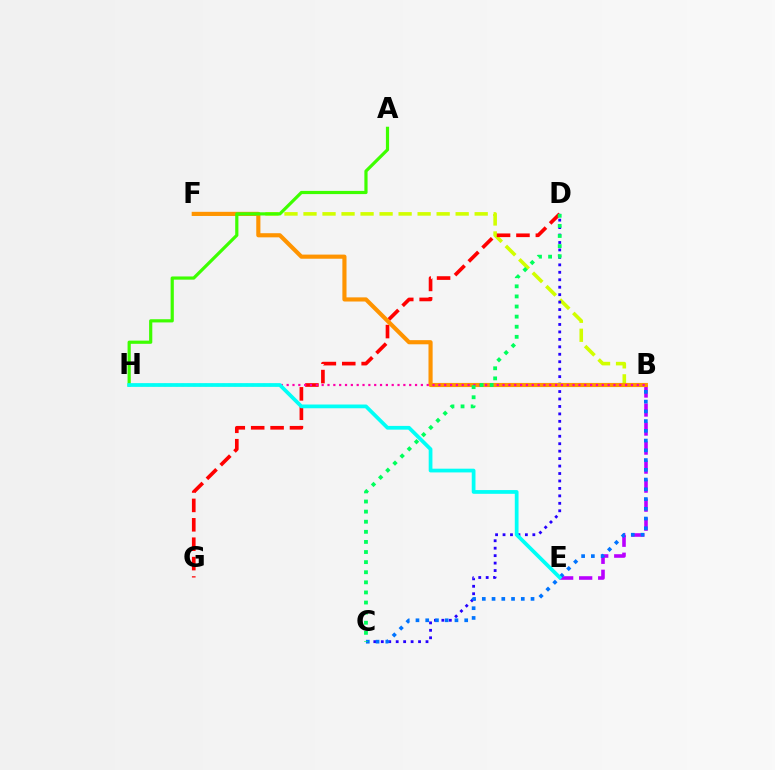{('B', 'F'): [{'color': '#d1ff00', 'line_style': 'dashed', 'thickness': 2.58}, {'color': '#ff9400', 'line_style': 'solid', 'thickness': 2.98}], ('D', 'G'): [{'color': '#ff0000', 'line_style': 'dashed', 'thickness': 2.64}], ('C', 'D'): [{'color': '#2500ff', 'line_style': 'dotted', 'thickness': 2.02}, {'color': '#00ff5c', 'line_style': 'dotted', 'thickness': 2.74}], ('B', 'E'): [{'color': '#b900ff', 'line_style': 'dashed', 'thickness': 2.58}], ('B', 'H'): [{'color': '#ff00ac', 'line_style': 'dotted', 'thickness': 1.59}], ('B', 'C'): [{'color': '#0074ff', 'line_style': 'dotted', 'thickness': 2.65}], ('A', 'H'): [{'color': '#3dff00', 'line_style': 'solid', 'thickness': 2.3}], ('E', 'H'): [{'color': '#00fff6', 'line_style': 'solid', 'thickness': 2.69}]}